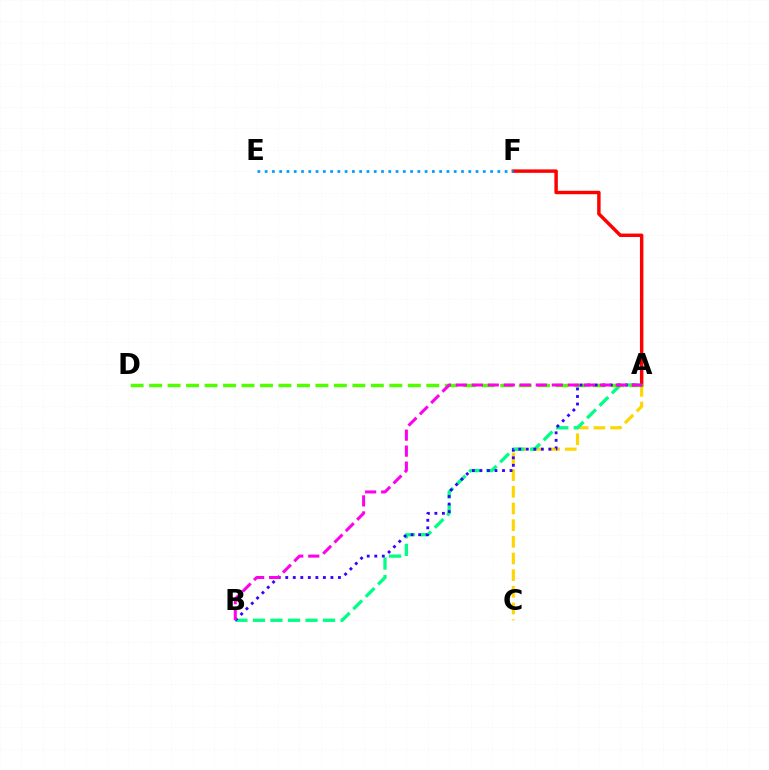{('A', 'C'): [{'color': '#ffd500', 'line_style': 'dashed', 'thickness': 2.27}], ('A', 'B'): [{'color': '#00ff86', 'line_style': 'dashed', 'thickness': 2.38}, {'color': '#3700ff', 'line_style': 'dotted', 'thickness': 2.05}, {'color': '#ff00ed', 'line_style': 'dashed', 'thickness': 2.17}], ('A', 'F'): [{'color': '#ff0000', 'line_style': 'solid', 'thickness': 2.48}], ('A', 'D'): [{'color': '#4fff00', 'line_style': 'dashed', 'thickness': 2.51}], ('E', 'F'): [{'color': '#009eff', 'line_style': 'dotted', 'thickness': 1.98}]}